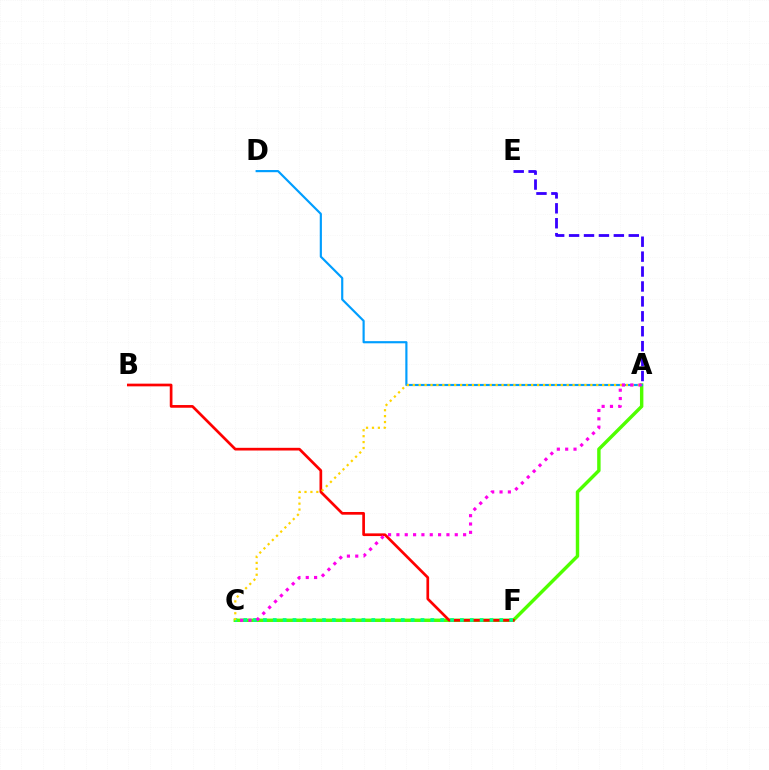{('A', 'C'): [{'color': '#4fff00', 'line_style': 'solid', 'thickness': 2.47}, {'color': '#ffd500', 'line_style': 'dotted', 'thickness': 1.61}, {'color': '#ff00ed', 'line_style': 'dotted', 'thickness': 2.26}], ('B', 'F'): [{'color': '#ff0000', 'line_style': 'solid', 'thickness': 1.94}], ('C', 'F'): [{'color': '#00ff86', 'line_style': 'dotted', 'thickness': 2.68}], ('A', 'D'): [{'color': '#009eff', 'line_style': 'solid', 'thickness': 1.56}], ('A', 'E'): [{'color': '#3700ff', 'line_style': 'dashed', 'thickness': 2.03}]}